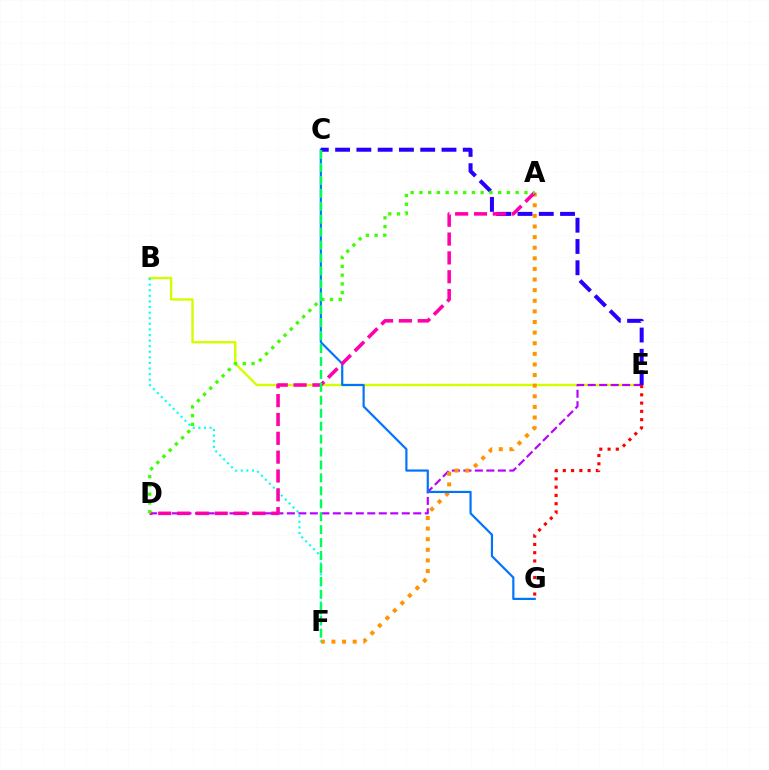{('B', 'E'): [{'color': '#d1ff00', 'line_style': 'solid', 'thickness': 1.72}], ('D', 'E'): [{'color': '#b900ff', 'line_style': 'dashed', 'thickness': 1.56}], ('A', 'F'): [{'color': '#ff9400', 'line_style': 'dotted', 'thickness': 2.88}], ('C', 'G'): [{'color': '#0074ff', 'line_style': 'solid', 'thickness': 1.57}], ('C', 'E'): [{'color': '#2500ff', 'line_style': 'dashed', 'thickness': 2.89}], ('E', 'G'): [{'color': '#ff0000', 'line_style': 'dotted', 'thickness': 2.25}], ('B', 'F'): [{'color': '#00fff6', 'line_style': 'dotted', 'thickness': 1.52}], ('A', 'D'): [{'color': '#ff00ac', 'line_style': 'dashed', 'thickness': 2.56}, {'color': '#3dff00', 'line_style': 'dotted', 'thickness': 2.38}], ('C', 'F'): [{'color': '#00ff5c', 'line_style': 'dashed', 'thickness': 1.76}]}